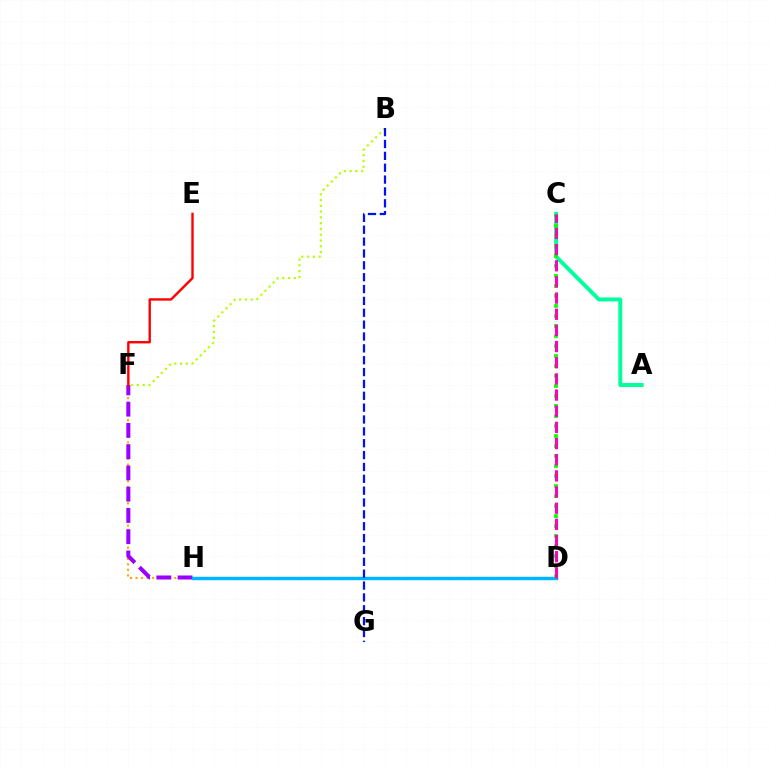{('A', 'C'): [{'color': '#00ff9d', 'line_style': 'solid', 'thickness': 2.84}], ('F', 'H'): [{'color': '#ffa500', 'line_style': 'dotted', 'thickness': 1.51}, {'color': '#9b00ff', 'line_style': 'dashed', 'thickness': 2.89}], ('D', 'H'): [{'color': '#00b5ff', 'line_style': 'solid', 'thickness': 2.47}], ('B', 'F'): [{'color': '#b3ff00', 'line_style': 'dotted', 'thickness': 1.57}], ('B', 'G'): [{'color': '#0010ff', 'line_style': 'dashed', 'thickness': 1.61}], ('E', 'F'): [{'color': '#ff0000', 'line_style': 'solid', 'thickness': 1.72}], ('C', 'D'): [{'color': '#08ff00', 'line_style': 'dotted', 'thickness': 2.72}, {'color': '#ff00bd', 'line_style': 'dashed', 'thickness': 2.2}]}